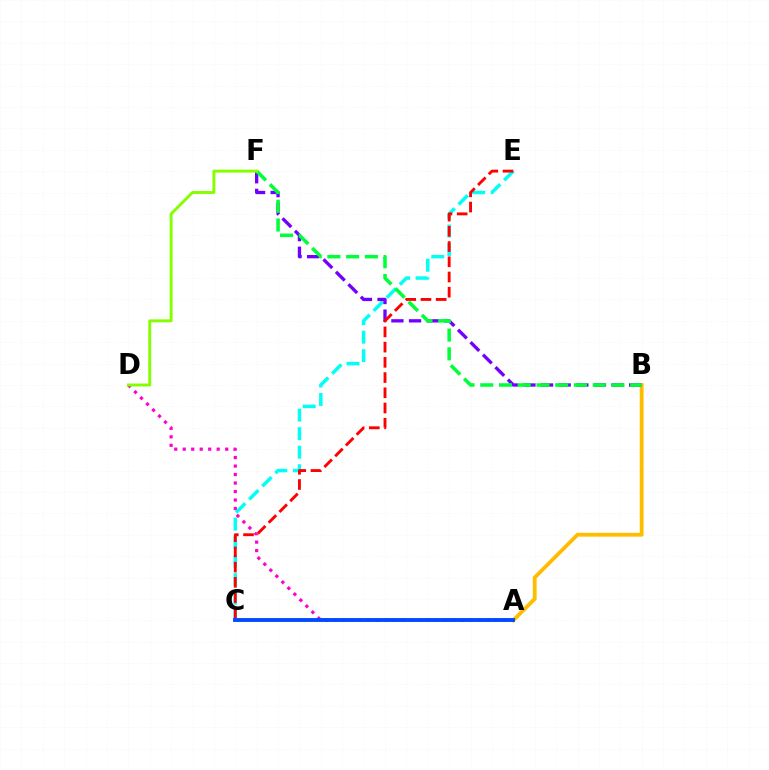{('C', 'E'): [{'color': '#00fff6', 'line_style': 'dashed', 'thickness': 2.52}, {'color': '#ff0000', 'line_style': 'dashed', 'thickness': 2.07}], ('A', 'B'): [{'color': '#ffbd00', 'line_style': 'solid', 'thickness': 2.76}], ('B', 'F'): [{'color': '#7200ff', 'line_style': 'dashed', 'thickness': 2.39}, {'color': '#00ff39', 'line_style': 'dashed', 'thickness': 2.55}], ('A', 'D'): [{'color': '#ff00cf', 'line_style': 'dotted', 'thickness': 2.31}], ('A', 'C'): [{'color': '#004bff', 'line_style': 'solid', 'thickness': 2.79}], ('D', 'F'): [{'color': '#84ff00', 'line_style': 'solid', 'thickness': 2.11}]}